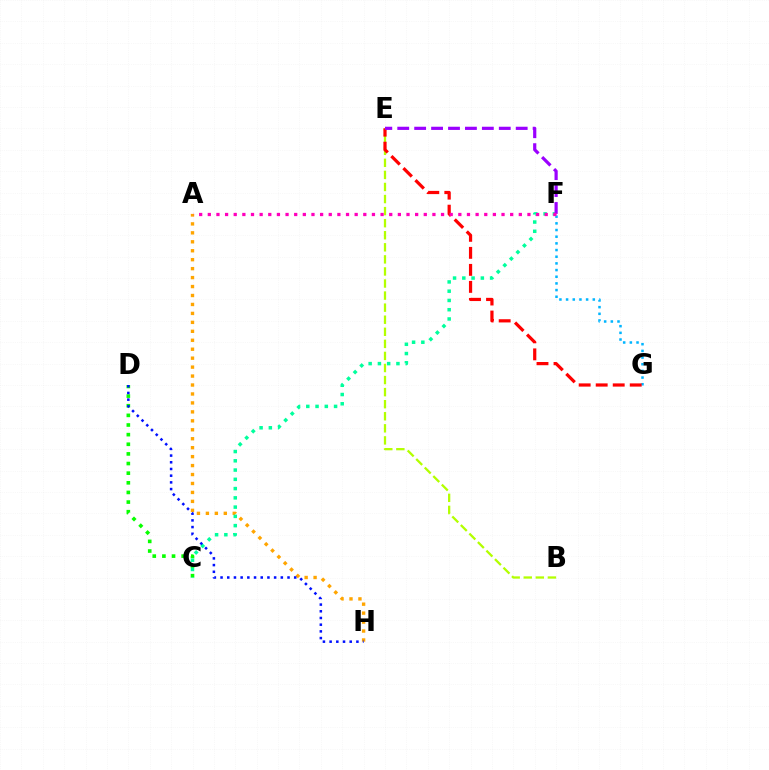{('C', 'D'): [{'color': '#08ff00', 'line_style': 'dotted', 'thickness': 2.62}], ('A', 'H'): [{'color': '#ffa500', 'line_style': 'dotted', 'thickness': 2.43}], ('F', 'G'): [{'color': '#00b5ff', 'line_style': 'dotted', 'thickness': 1.81}], ('B', 'E'): [{'color': '#b3ff00', 'line_style': 'dashed', 'thickness': 1.64}], ('E', 'G'): [{'color': '#ff0000', 'line_style': 'dashed', 'thickness': 2.31}], ('C', 'F'): [{'color': '#00ff9d', 'line_style': 'dotted', 'thickness': 2.52}], ('E', 'F'): [{'color': '#9b00ff', 'line_style': 'dashed', 'thickness': 2.3}], ('D', 'H'): [{'color': '#0010ff', 'line_style': 'dotted', 'thickness': 1.82}], ('A', 'F'): [{'color': '#ff00bd', 'line_style': 'dotted', 'thickness': 2.35}]}